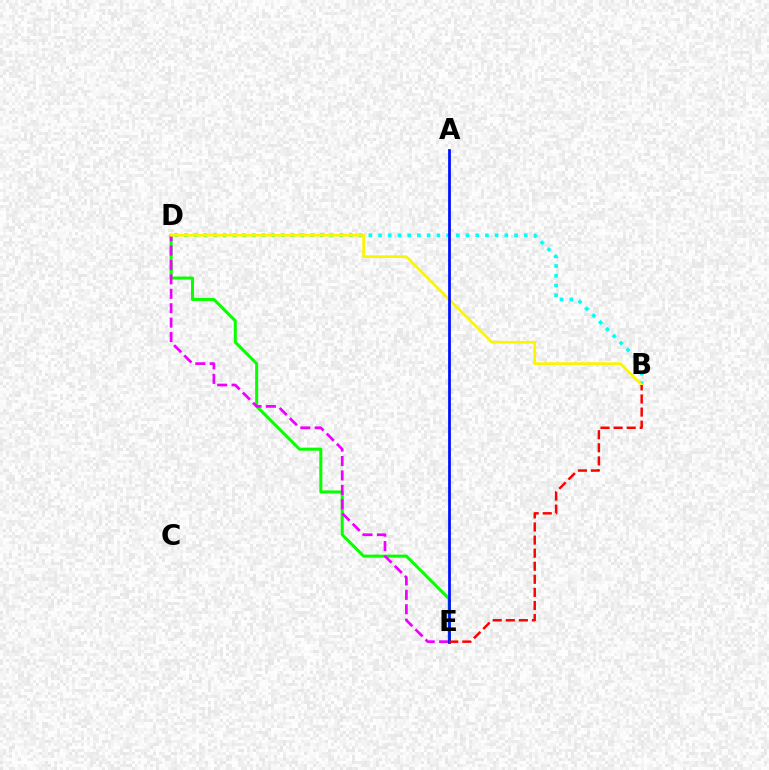{('D', 'E'): [{'color': '#08ff00', 'line_style': 'solid', 'thickness': 2.18}, {'color': '#ee00ff', 'line_style': 'dashed', 'thickness': 1.96}], ('B', 'D'): [{'color': '#00fff6', 'line_style': 'dotted', 'thickness': 2.64}, {'color': '#fcf500', 'line_style': 'solid', 'thickness': 1.95}], ('A', 'E'): [{'color': '#0010ff', 'line_style': 'solid', 'thickness': 1.99}], ('B', 'E'): [{'color': '#ff0000', 'line_style': 'dashed', 'thickness': 1.78}]}